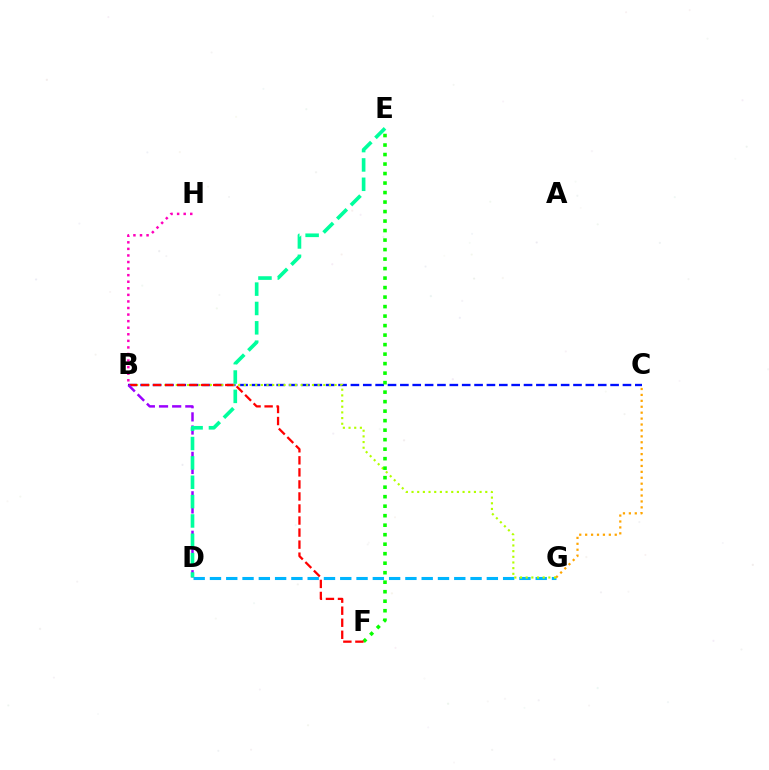{('B', 'C'): [{'color': '#0010ff', 'line_style': 'dashed', 'thickness': 1.68}], ('D', 'G'): [{'color': '#00b5ff', 'line_style': 'dashed', 'thickness': 2.21}], ('B', 'G'): [{'color': '#b3ff00', 'line_style': 'dotted', 'thickness': 1.54}], ('E', 'F'): [{'color': '#08ff00', 'line_style': 'dotted', 'thickness': 2.58}], ('C', 'G'): [{'color': '#ffa500', 'line_style': 'dotted', 'thickness': 1.61}], ('B', 'H'): [{'color': '#ff00bd', 'line_style': 'dotted', 'thickness': 1.78}], ('B', 'F'): [{'color': '#ff0000', 'line_style': 'dashed', 'thickness': 1.64}], ('B', 'D'): [{'color': '#9b00ff', 'line_style': 'dashed', 'thickness': 1.79}], ('D', 'E'): [{'color': '#00ff9d', 'line_style': 'dashed', 'thickness': 2.63}]}